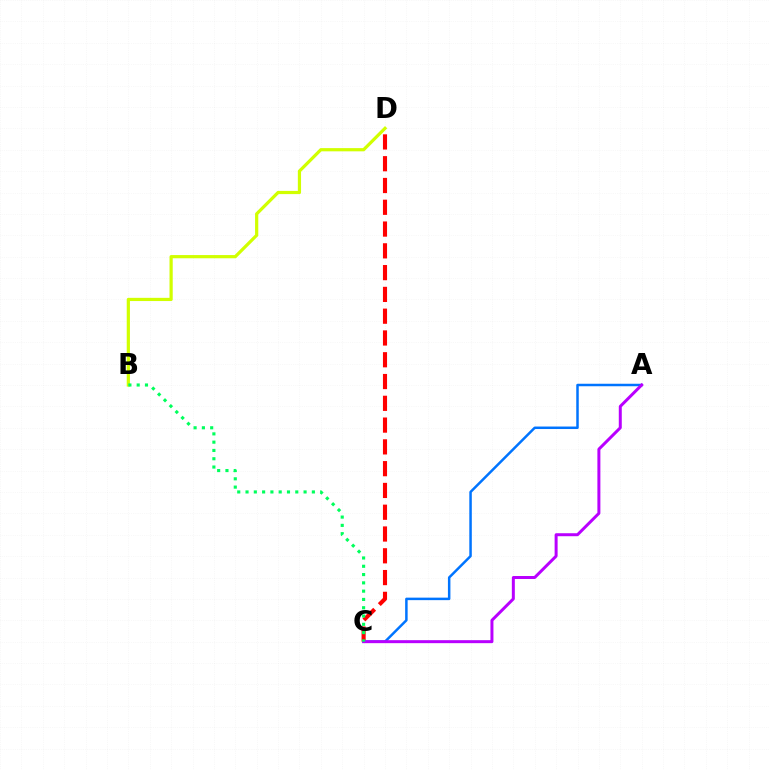{('C', 'D'): [{'color': '#ff0000', 'line_style': 'dashed', 'thickness': 2.96}], ('B', 'D'): [{'color': '#d1ff00', 'line_style': 'solid', 'thickness': 2.31}], ('A', 'C'): [{'color': '#0074ff', 'line_style': 'solid', 'thickness': 1.8}, {'color': '#b900ff', 'line_style': 'solid', 'thickness': 2.15}], ('B', 'C'): [{'color': '#00ff5c', 'line_style': 'dotted', 'thickness': 2.25}]}